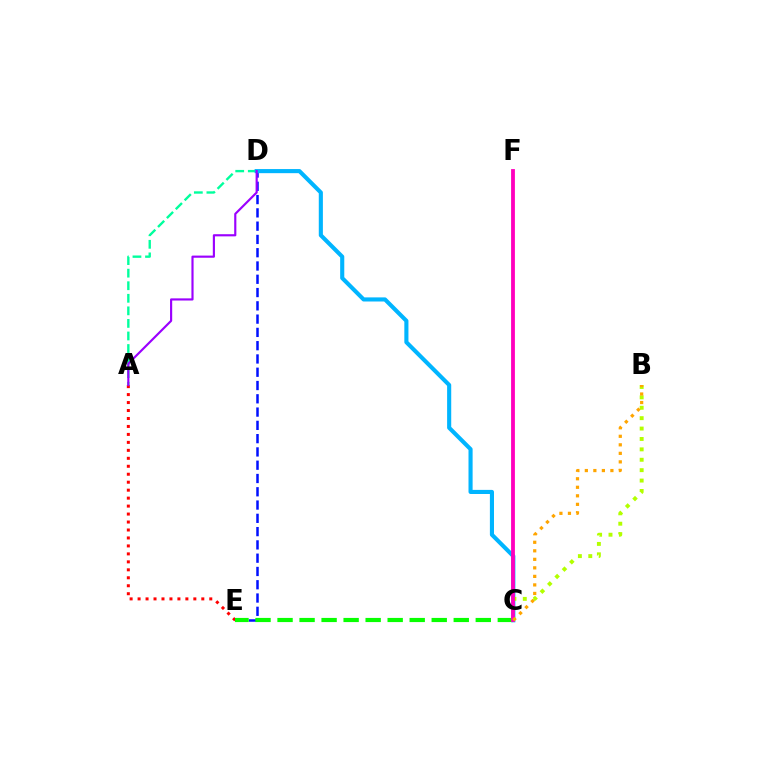{('D', 'E'): [{'color': '#0010ff', 'line_style': 'dashed', 'thickness': 1.8}], ('A', 'D'): [{'color': '#00ff9d', 'line_style': 'dashed', 'thickness': 1.71}, {'color': '#9b00ff', 'line_style': 'solid', 'thickness': 1.55}], ('C', 'D'): [{'color': '#00b5ff', 'line_style': 'solid', 'thickness': 2.96}], ('A', 'E'): [{'color': '#ff0000', 'line_style': 'dotted', 'thickness': 2.16}], ('C', 'E'): [{'color': '#08ff00', 'line_style': 'dashed', 'thickness': 2.99}], ('B', 'C'): [{'color': '#b3ff00', 'line_style': 'dotted', 'thickness': 2.83}, {'color': '#ffa500', 'line_style': 'dotted', 'thickness': 2.32}], ('C', 'F'): [{'color': '#ff00bd', 'line_style': 'solid', 'thickness': 2.74}]}